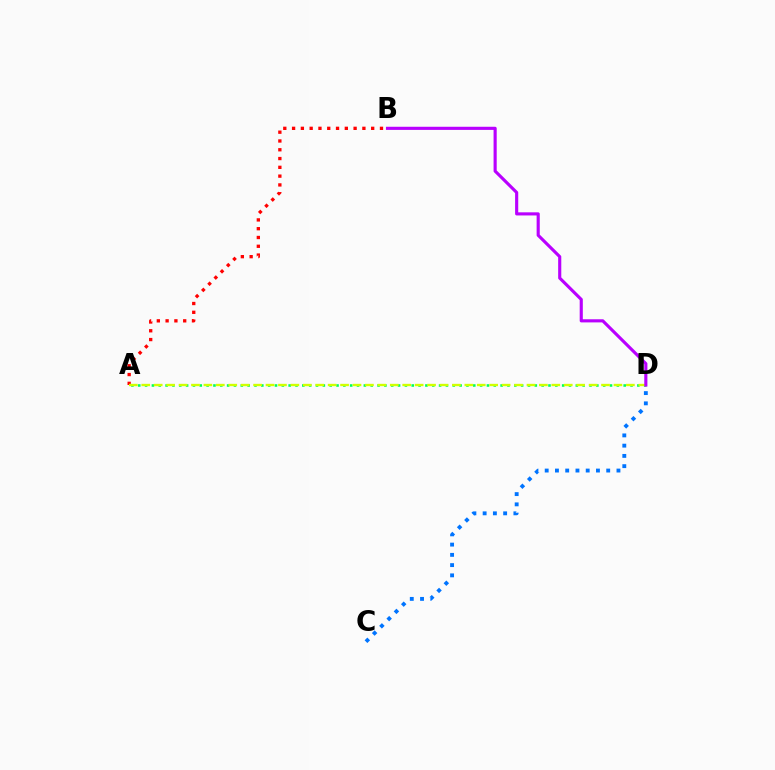{('A', 'B'): [{'color': '#ff0000', 'line_style': 'dotted', 'thickness': 2.39}], ('A', 'D'): [{'color': '#00ff5c', 'line_style': 'dotted', 'thickness': 1.86}, {'color': '#d1ff00', 'line_style': 'dashed', 'thickness': 1.69}], ('C', 'D'): [{'color': '#0074ff', 'line_style': 'dotted', 'thickness': 2.79}], ('B', 'D'): [{'color': '#b900ff', 'line_style': 'solid', 'thickness': 2.25}]}